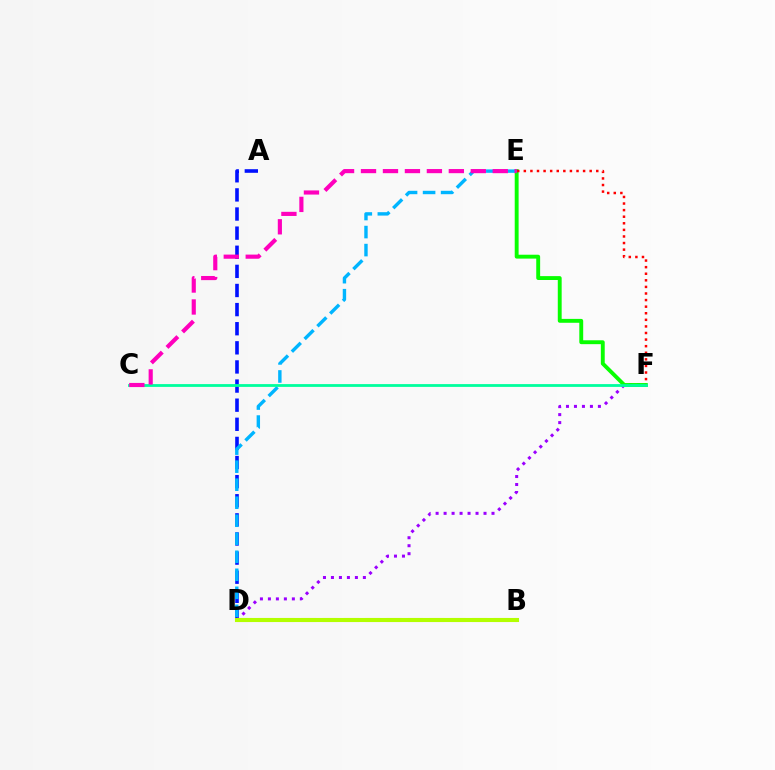{('A', 'D'): [{'color': '#0010ff', 'line_style': 'dashed', 'thickness': 2.6}], ('D', 'F'): [{'color': '#9b00ff', 'line_style': 'dotted', 'thickness': 2.17}], ('E', 'F'): [{'color': '#08ff00', 'line_style': 'solid', 'thickness': 2.8}, {'color': '#ff0000', 'line_style': 'dotted', 'thickness': 1.79}], ('B', 'D'): [{'color': '#ffa500', 'line_style': 'dashed', 'thickness': 2.9}, {'color': '#b3ff00', 'line_style': 'solid', 'thickness': 2.94}], ('D', 'E'): [{'color': '#00b5ff', 'line_style': 'dashed', 'thickness': 2.45}], ('C', 'F'): [{'color': '#00ff9d', 'line_style': 'solid', 'thickness': 2.01}], ('C', 'E'): [{'color': '#ff00bd', 'line_style': 'dashed', 'thickness': 2.98}]}